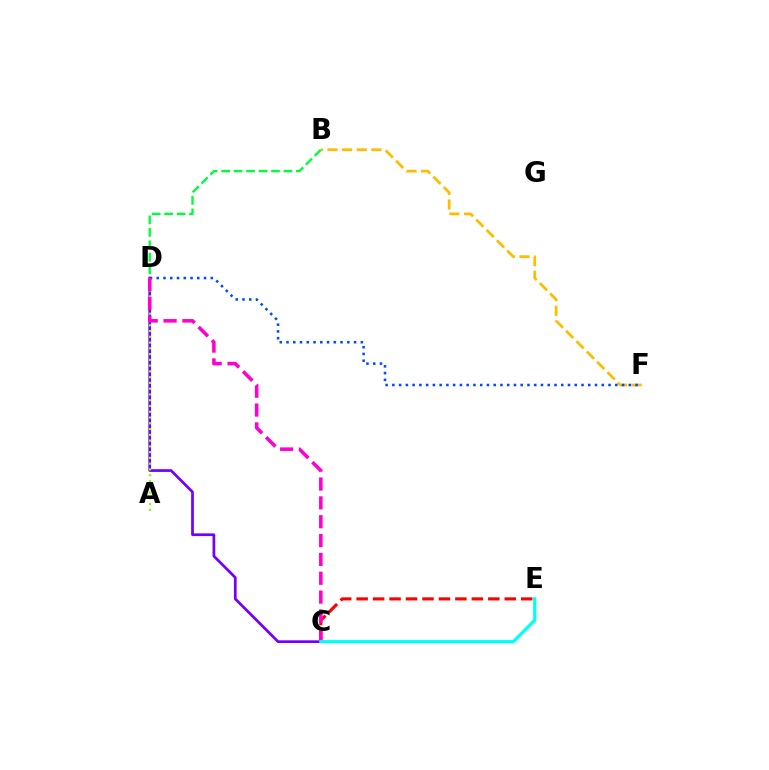{('B', 'F'): [{'color': '#ffbd00', 'line_style': 'dashed', 'thickness': 1.99}], ('D', 'F'): [{'color': '#004bff', 'line_style': 'dotted', 'thickness': 1.84}], ('C', 'D'): [{'color': '#7200ff', 'line_style': 'solid', 'thickness': 1.96}, {'color': '#ff00cf', 'line_style': 'dashed', 'thickness': 2.56}], ('C', 'E'): [{'color': '#ff0000', 'line_style': 'dashed', 'thickness': 2.24}, {'color': '#00fff6', 'line_style': 'solid', 'thickness': 2.31}], ('A', 'D'): [{'color': '#84ff00', 'line_style': 'dotted', 'thickness': 1.57}], ('B', 'D'): [{'color': '#00ff39', 'line_style': 'dashed', 'thickness': 1.69}]}